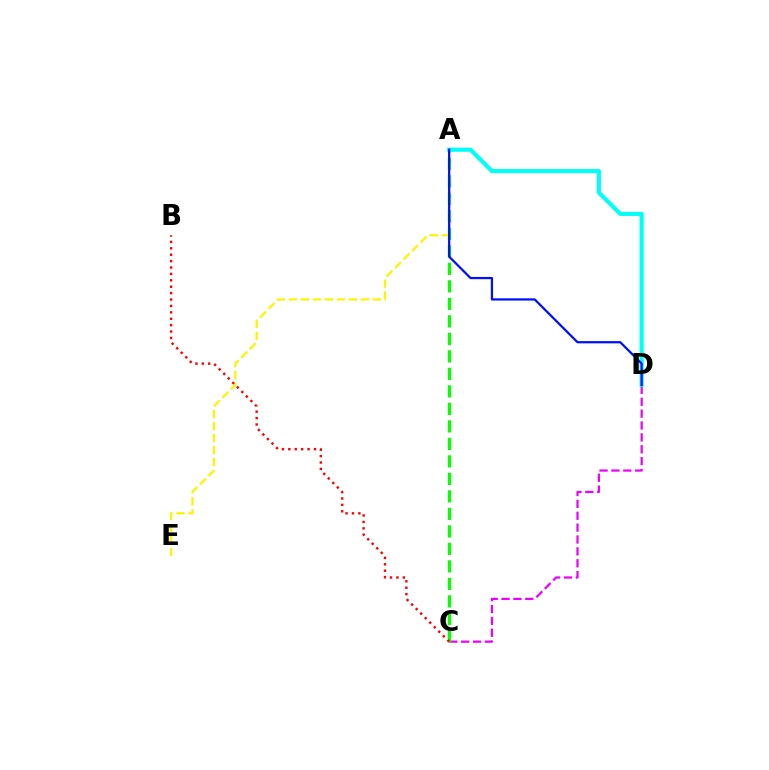{('C', 'D'): [{'color': '#ee00ff', 'line_style': 'dashed', 'thickness': 1.61}], ('A', 'C'): [{'color': '#08ff00', 'line_style': 'dashed', 'thickness': 2.38}], ('A', 'D'): [{'color': '#00fff6', 'line_style': 'solid', 'thickness': 2.97}, {'color': '#0010ff', 'line_style': 'solid', 'thickness': 1.62}], ('A', 'E'): [{'color': '#fcf500', 'line_style': 'dashed', 'thickness': 1.63}], ('B', 'C'): [{'color': '#ff0000', 'line_style': 'dotted', 'thickness': 1.74}]}